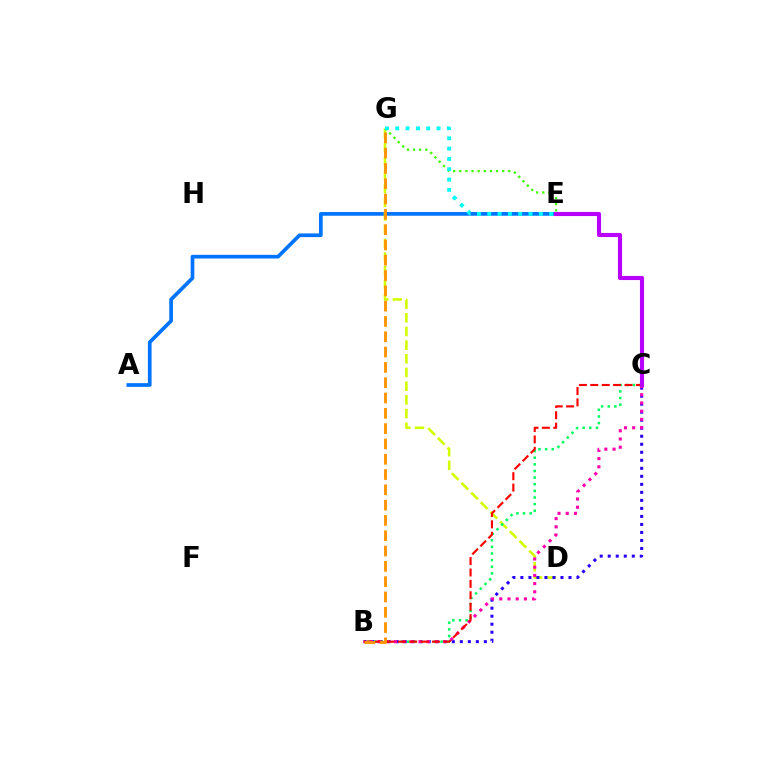{('A', 'E'): [{'color': '#0074ff', 'line_style': 'solid', 'thickness': 2.66}], ('D', 'G'): [{'color': '#d1ff00', 'line_style': 'dashed', 'thickness': 1.86}], ('B', 'C'): [{'color': '#2500ff', 'line_style': 'dotted', 'thickness': 2.18}, {'color': '#00ff5c', 'line_style': 'dotted', 'thickness': 1.8}, {'color': '#ff00ac', 'line_style': 'dotted', 'thickness': 2.23}, {'color': '#ff0000', 'line_style': 'dashed', 'thickness': 1.55}], ('E', 'G'): [{'color': '#3dff00', 'line_style': 'dotted', 'thickness': 1.66}, {'color': '#00fff6', 'line_style': 'dotted', 'thickness': 2.8}], ('B', 'G'): [{'color': '#ff9400', 'line_style': 'dashed', 'thickness': 2.08}], ('C', 'E'): [{'color': '#b900ff', 'line_style': 'solid', 'thickness': 2.96}]}